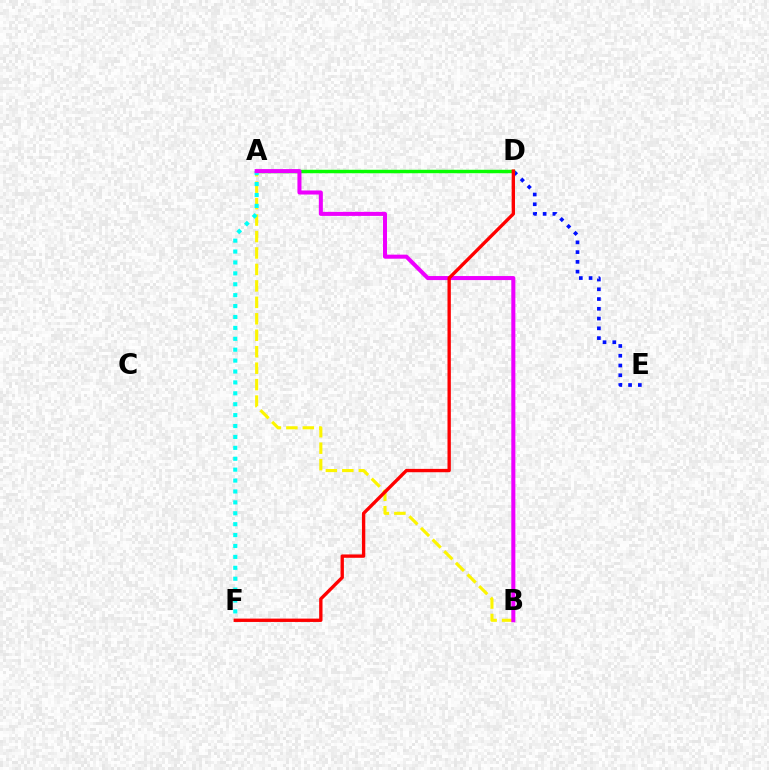{('D', 'E'): [{'color': '#0010ff', 'line_style': 'dotted', 'thickness': 2.65}], ('A', 'D'): [{'color': '#08ff00', 'line_style': 'solid', 'thickness': 2.49}], ('A', 'B'): [{'color': '#fcf500', 'line_style': 'dashed', 'thickness': 2.24}, {'color': '#ee00ff', 'line_style': 'solid', 'thickness': 2.91}], ('A', 'F'): [{'color': '#00fff6', 'line_style': 'dotted', 'thickness': 2.96}], ('D', 'F'): [{'color': '#ff0000', 'line_style': 'solid', 'thickness': 2.41}]}